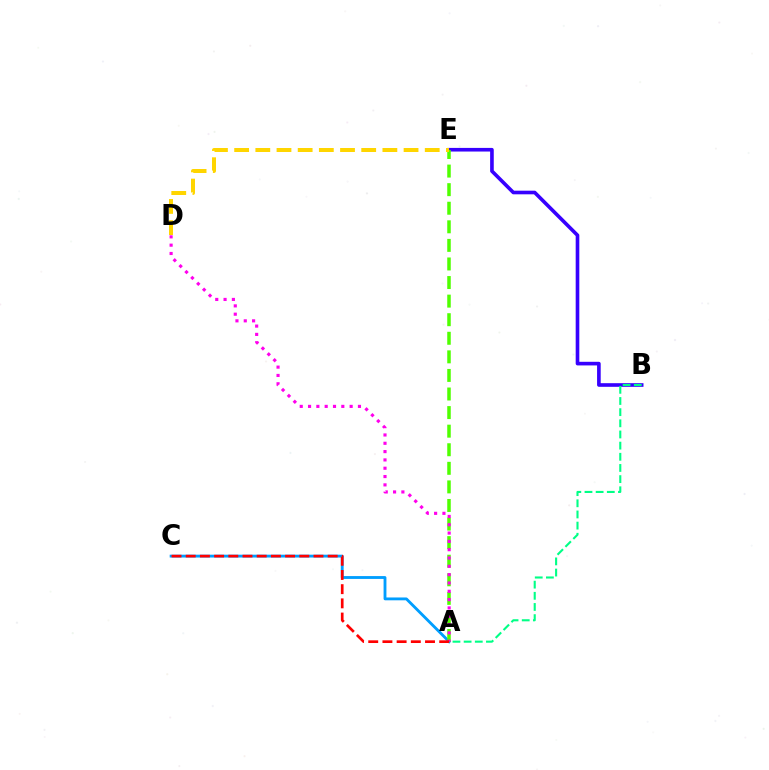{('B', 'E'): [{'color': '#3700ff', 'line_style': 'solid', 'thickness': 2.61}], ('A', 'C'): [{'color': '#009eff', 'line_style': 'solid', 'thickness': 2.04}, {'color': '#ff0000', 'line_style': 'dashed', 'thickness': 1.93}], ('A', 'E'): [{'color': '#4fff00', 'line_style': 'dashed', 'thickness': 2.52}], ('A', 'D'): [{'color': '#ff00ed', 'line_style': 'dotted', 'thickness': 2.26}], ('A', 'B'): [{'color': '#00ff86', 'line_style': 'dashed', 'thickness': 1.52}], ('D', 'E'): [{'color': '#ffd500', 'line_style': 'dashed', 'thickness': 2.88}]}